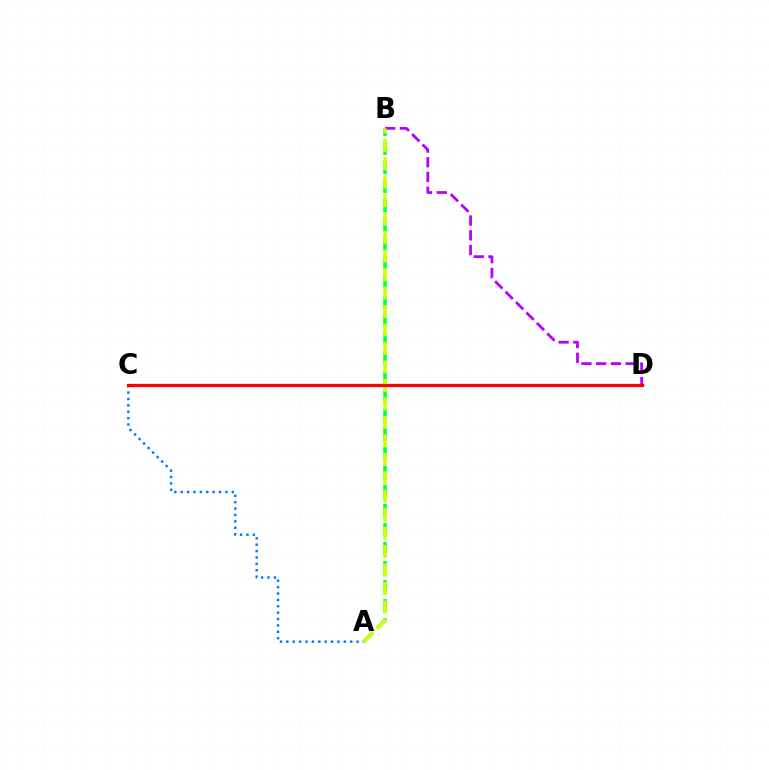{('A', 'B'): [{'color': '#00ff5c', 'line_style': 'dashed', 'thickness': 2.59}, {'color': '#d1ff00', 'line_style': 'dashed', 'thickness': 2.51}], ('A', 'C'): [{'color': '#0074ff', 'line_style': 'dotted', 'thickness': 1.73}], ('B', 'D'): [{'color': '#b900ff', 'line_style': 'dashed', 'thickness': 2.0}], ('C', 'D'): [{'color': '#ff0000', 'line_style': 'solid', 'thickness': 2.34}]}